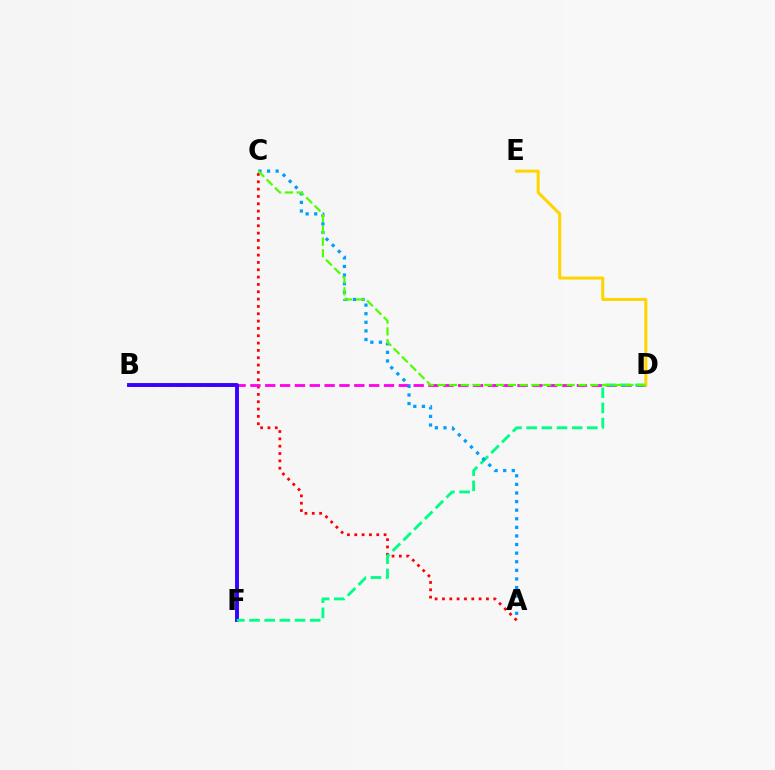{('A', 'C'): [{'color': '#ff0000', 'line_style': 'dotted', 'thickness': 1.99}, {'color': '#009eff', 'line_style': 'dotted', 'thickness': 2.34}], ('B', 'D'): [{'color': '#ff00ed', 'line_style': 'dashed', 'thickness': 2.02}], ('B', 'F'): [{'color': '#3700ff', 'line_style': 'solid', 'thickness': 2.8}], ('D', 'F'): [{'color': '#00ff86', 'line_style': 'dashed', 'thickness': 2.06}], ('D', 'E'): [{'color': '#ffd500', 'line_style': 'solid', 'thickness': 2.17}], ('C', 'D'): [{'color': '#4fff00', 'line_style': 'dashed', 'thickness': 1.6}]}